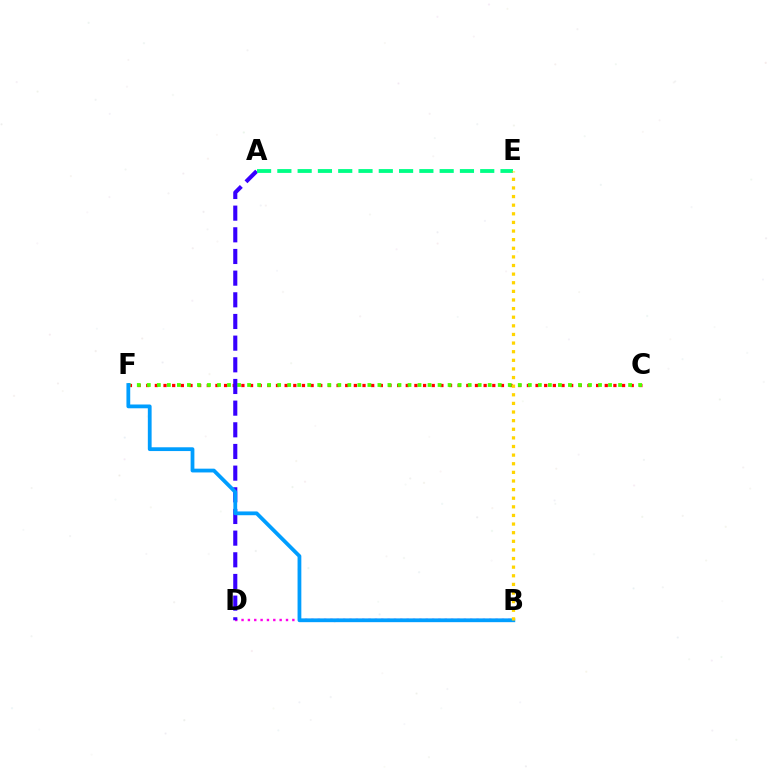{('B', 'D'): [{'color': '#ff00ed', 'line_style': 'dotted', 'thickness': 1.73}], ('C', 'F'): [{'color': '#ff0000', 'line_style': 'dotted', 'thickness': 2.35}, {'color': '#4fff00', 'line_style': 'dotted', 'thickness': 2.72}], ('A', 'D'): [{'color': '#3700ff', 'line_style': 'dashed', 'thickness': 2.94}], ('A', 'E'): [{'color': '#00ff86', 'line_style': 'dashed', 'thickness': 2.76}], ('B', 'F'): [{'color': '#009eff', 'line_style': 'solid', 'thickness': 2.72}], ('B', 'E'): [{'color': '#ffd500', 'line_style': 'dotted', 'thickness': 2.34}]}